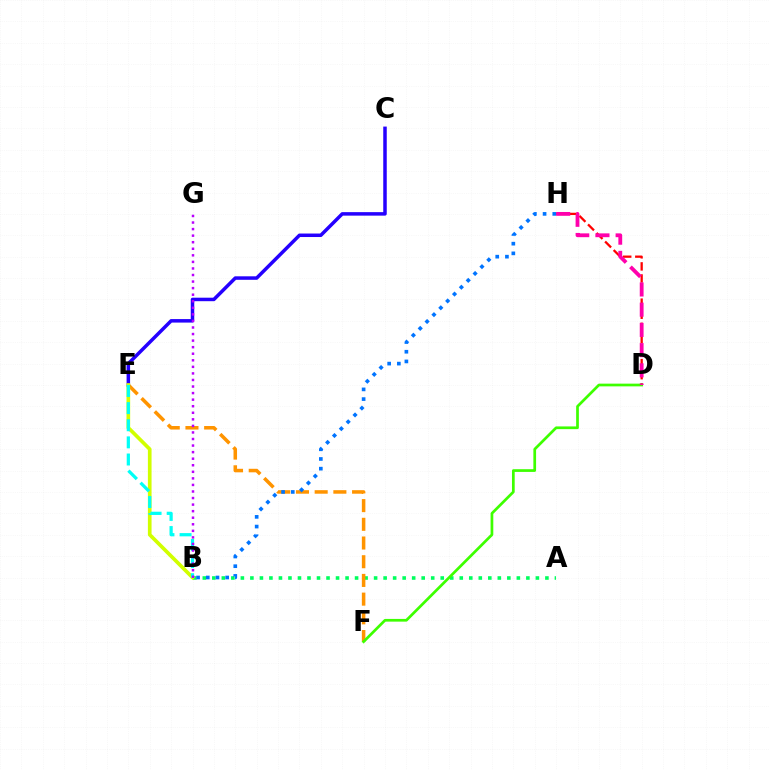{('D', 'H'): [{'color': '#ff0000', 'line_style': 'dashed', 'thickness': 1.64}, {'color': '#ff00ac', 'line_style': 'dashed', 'thickness': 2.75}], ('A', 'B'): [{'color': '#00ff5c', 'line_style': 'dotted', 'thickness': 2.59}], ('E', 'F'): [{'color': '#ff9400', 'line_style': 'dashed', 'thickness': 2.54}], ('C', 'E'): [{'color': '#2500ff', 'line_style': 'solid', 'thickness': 2.52}], ('B', 'E'): [{'color': '#d1ff00', 'line_style': 'solid', 'thickness': 2.64}, {'color': '#00fff6', 'line_style': 'dashed', 'thickness': 2.33}], ('D', 'F'): [{'color': '#3dff00', 'line_style': 'solid', 'thickness': 1.95}], ('B', 'H'): [{'color': '#0074ff', 'line_style': 'dotted', 'thickness': 2.64}], ('B', 'G'): [{'color': '#b900ff', 'line_style': 'dotted', 'thickness': 1.78}]}